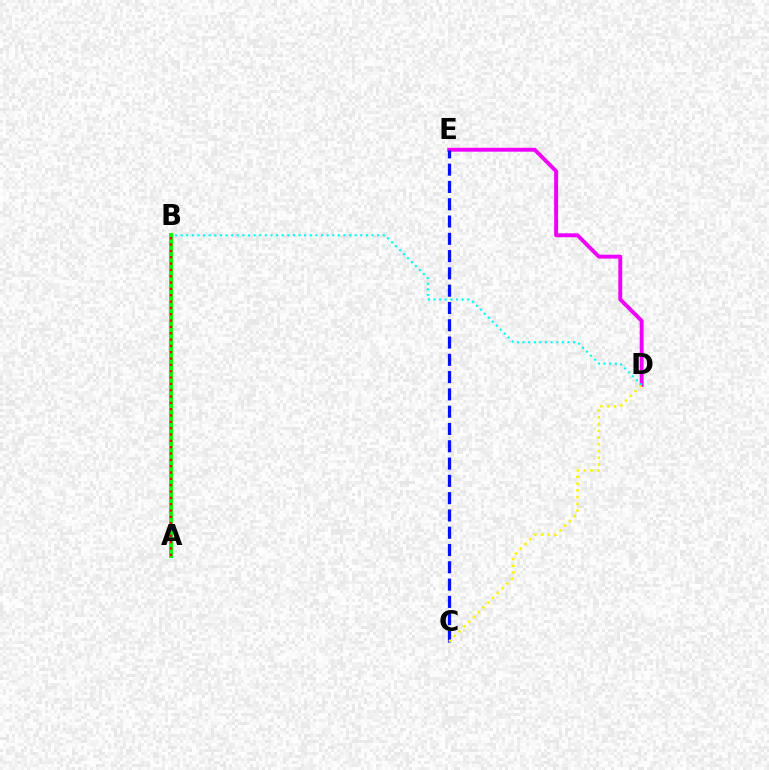{('D', 'E'): [{'color': '#ee00ff', 'line_style': 'solid', 'thickness': 2.81}], ('C', 'E'): [{'color': '#0010ff', 'line_style': 'dashed', 'thickness': 2.35}], ('C', 'D'): [{'color': '#fcf500', 'line_style': 'dotted', 'thickness': 1.83}], ('B', 'D'): [{'color': '#00fff6', 'line_style': 'dotted', 'thickness': 1.53}], ('A', 'B'): [{'color': '#08ff00', 'line_style': 'solid', 'thickness': 2.84}, {'color': '#ff0000', 'line_style': 'dotted', 'thickness': 1.72}]}